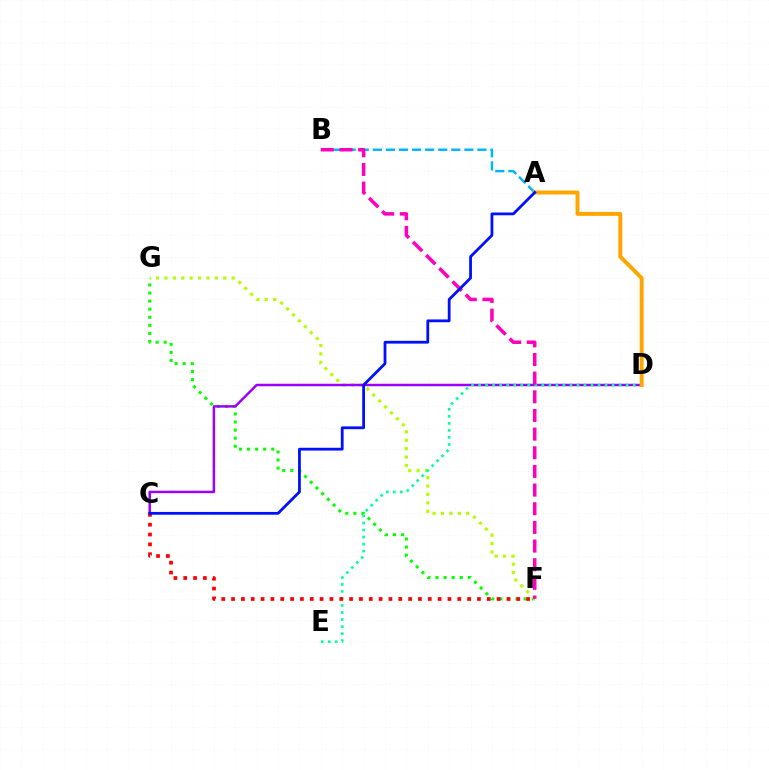{('F', 'G'): [{'color': '#08ff00', 'line_style': 'dotted', 'thickness': 2.2}, {'color': '#b3ff00', 'line_style': 'dotted', 'thickness': 2.28}], ('A', 'B'): [{'color': '#00b5ff', 'line_style': 'dashed', 'thickness': 1.78}], ('C', 'D'): [{'color': '#9b00ff', 'line_style': 'solid', 'thickness': 1.79}], ('D', 'E'): [{'color': '#00ff9d', 'line_style': 'dotted', 'thickness': 1.91}], ('C', 'F'): [{'color': '#ff0000', 'line_style': 'dotted', 'thickness': 2.67}], ('B', 'F'): [{'color': '#ff00bd', 'line_style': 'dashed', 'thickness': 2.53}], ('A', 'D'): [{'color': '#ffa500', 'line_style': 'solid', 'thickness': 2.84}], ('A', 'C'): [{'color': '#0010ff', 'line_style': 'solid', 'thickness': 2.01}]}